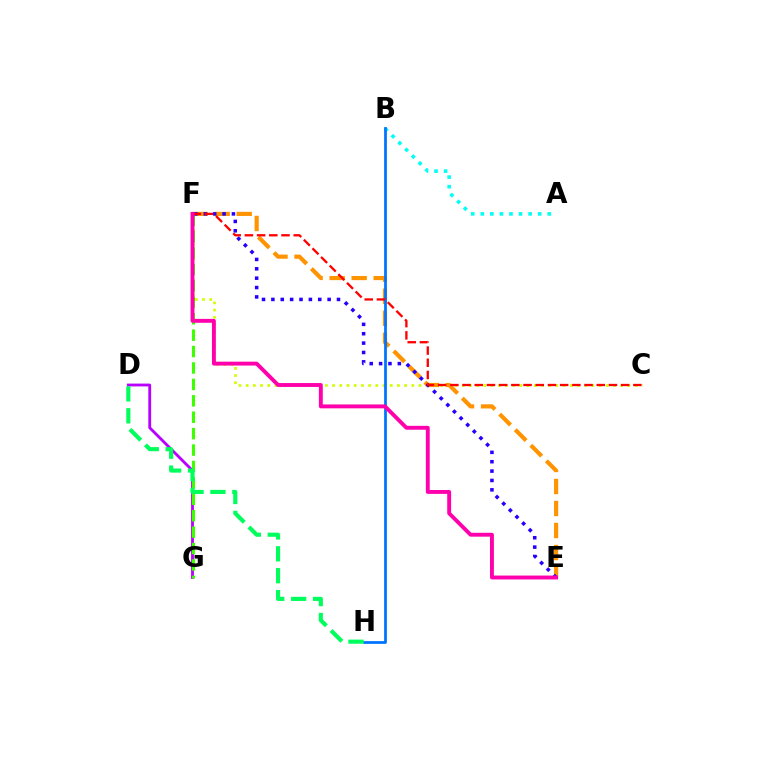{('A', 'B'): [{'color': '#00fff6', 'line_style': 'dotted', 'thickness': 2.6}], ('D', 'G'): [{'color': '#b900ff', 'line_style': 'solid', 'thickness': 2.04}], ('C', 'F'): [{'color': '#d1ff00', 'line_style': 'dotted', 'thickness': 1.96}, {'color': '#ff0000', 'line_style': 'dashed', 'thickness': 1.66}], ('F', 'G'): [{'color': '#3dff00', 'line_style': 'dashed', 'thickness': 2.23}], ('E', 'F'): [{'color': '#ff9400', 'line_style': 'dashed', 'thickness': 2.99}, {'color': '#2500ff', 'line_style': 'dotted', 'thickness': 2.55}, {'color': '#ff00ac', 'line_style': 'solid', 'thickness': 2.8}], ('B', 'H'): [{'color': '#0074ff', 'line_style': 'solid', 'thickness': 1.98}], ('D', 'H'): [{'color': '#00ff5c', 'line_style': 'dashed', 'thickness': 2.97}]}